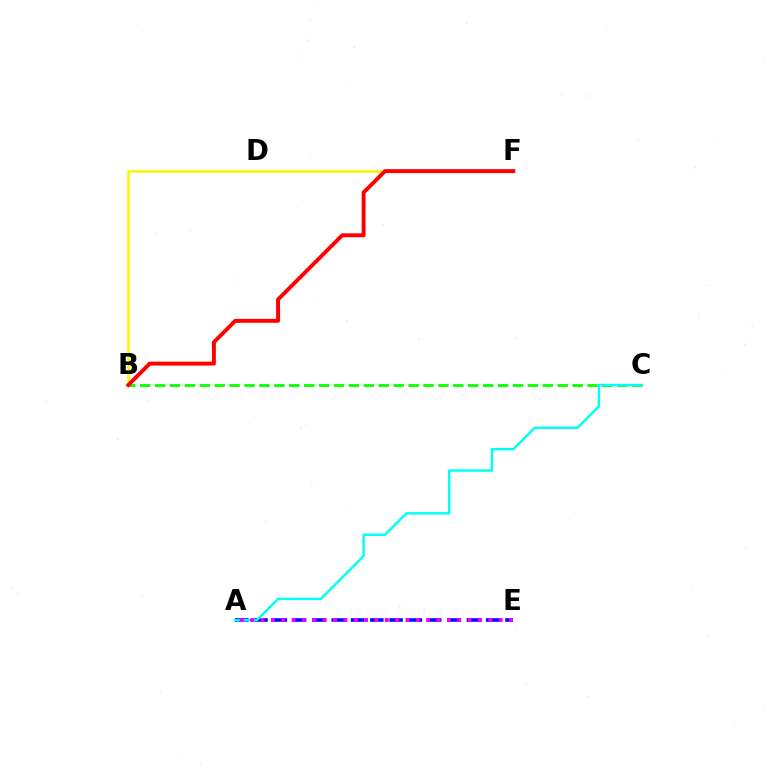{('B', 'C'): [{'color': '#08ff00', 'line_style': 'dashed', 'thickness': 2.03}], ('B', 'F'): [{'color': '#fcf500', 'line_style': 'solid', 'thickness': 1.82}, {'color': '#ff0000', 'line_style': 'solid', 'thickness': 2.83}], ('A', 'E'): [{'color': '#0010ff', 'line_style': 'dashed', 'thickness': 2.62}, {'color': '#ee00ff', 'line_style': 'dotted', 'thickness': 2.81}], ('A', 'C'): [{'color': '#00fff6', 'line_style': 'solid', 'thickness': 1.76}]}